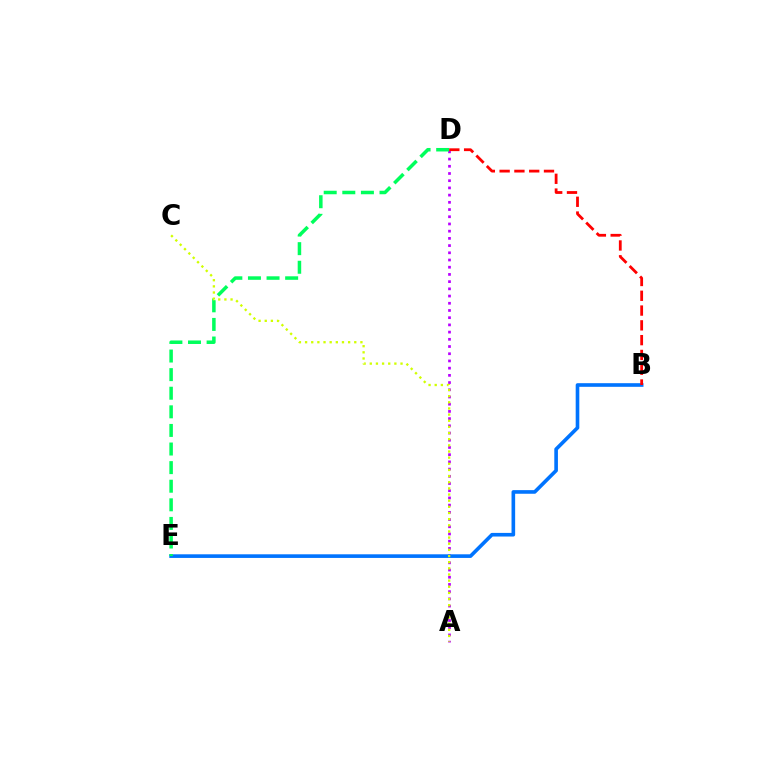{('A', 'D'): [{'color': '#b900ff', 'line_style': 'dotted', 'thickness': 1.96}], ('B', 'E'): [{'color': '#0074ff', 'line_style': 'solid', 'thickness': 2.61}], ('D', 'E'): [{'color': '#00ff5c', 'line_style': 'dashed', 'thickness': 2.53}], ('A', 'C'): [{'color': '#d1ff00', 'line_style': 'dotted', 'thickness': 1.67}], ('B', 'D'): [{'color': '#ff0000', 'line_style': 'dashed', 'thickness': 2.01}]}